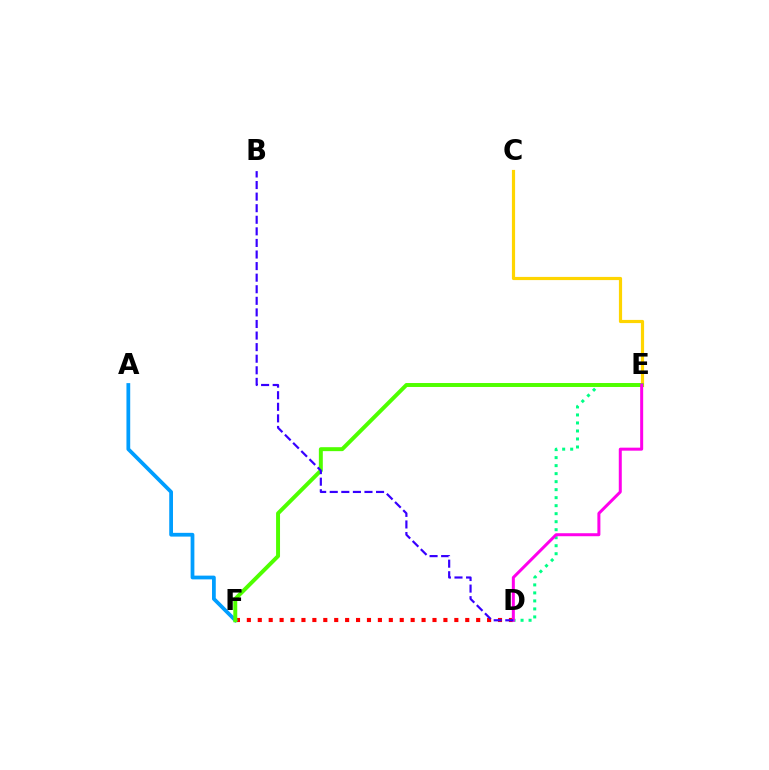{('C', 'E'): [{'color': '#ffd500', 'line_style': 'solid', 'thickness': 2.29}], ('D', 'E'): [{'color': '#00ff86', 'line_style': 'dotted', 'thickness': 2.18}, {'color': '#ff00ed', 'line_style': 'solid', 'thickness': 2.16}], ('D', 'F'): [{'color': '#ff0000', 'line_style': 'dotted', 'thickness': 2.97}], ('A', 'F'): [{'color': '#009eff', 'line_style': 'solid', 'thickness': 2.71}], ('E', 'F'): [{'color': '#4fff00', 'line_style': 'solid', 'thickness': 2.85}], ('B', 'D'): [{'color': '#3700ff', 'line_style': 'dashed', 'thickness': 1.57}]}